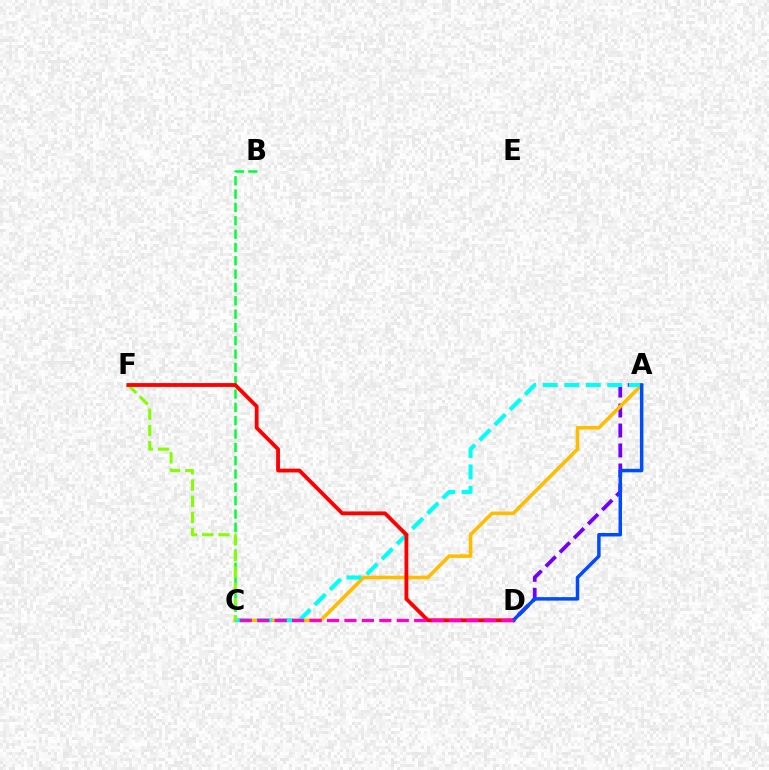{('A', 'D'): [{'color': '#7200ff', 'line_style': 'dashed', 'thickness': 2.71}, {'color': '#004bff', 'line_style': 'solid', 'thickness': 2.51}], ('B', 'C'): [{'color': '#00ff39', 'line_style': 'dashed', 'thickness': 1.81}], ('A', 'C'): [{'color': '#ffbd00', 'line_style': 'solid', 'thickness': 2.57}, {'color': '#00fff6', 'line_style': 'dashed', 'thickness': 2.92}], ('C', 'F'): [{'color': '#84ff00', 'line_style': 'dashed', 'thickness': 2.2}], ('D', 'F'): [{'color': '#ff0000', 'line_style': 'solid', 'thickness': 2.75}], ('C', 'D'): [{'color': '#ff00cf', 'line_style': 'dashed', 'thickness': 2.37}]}